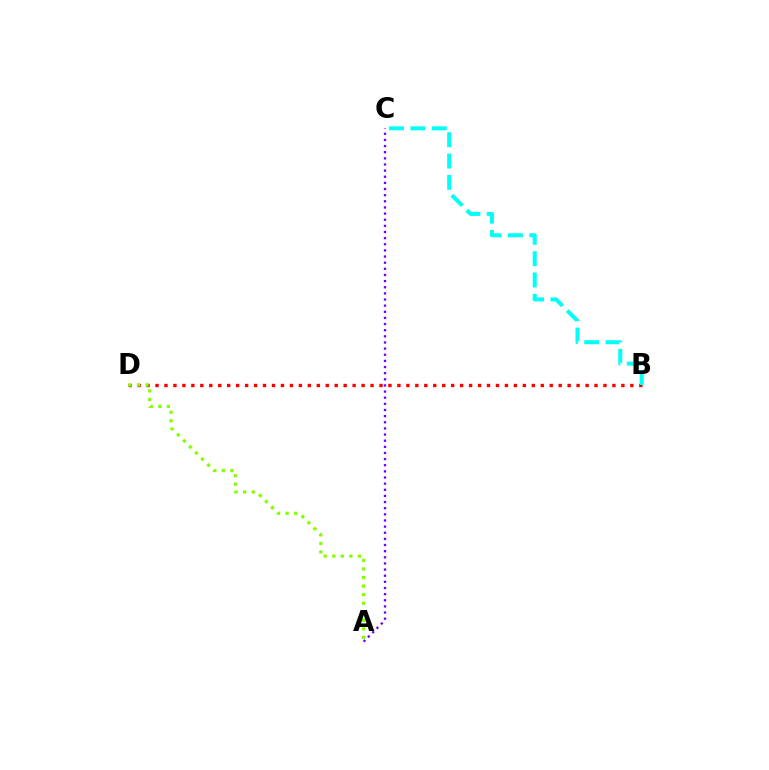{('A', 'C'): [{'color': '#7200ff', 'line_style': 'dotted', 'thickness': 1.67}], ('B', 'D'): [{'color': '#ff0000', 'line_style': 'dotted', 'thickness': 2.43}], ('B', 'C'): [{'color': '#00fff6', 'line_style': 'dashed', 'thickness': 2.9}], ('A', 'D'): [{'color': '#84ff00', 'line_style': 'dotted', 'thickness': 2.32}]}